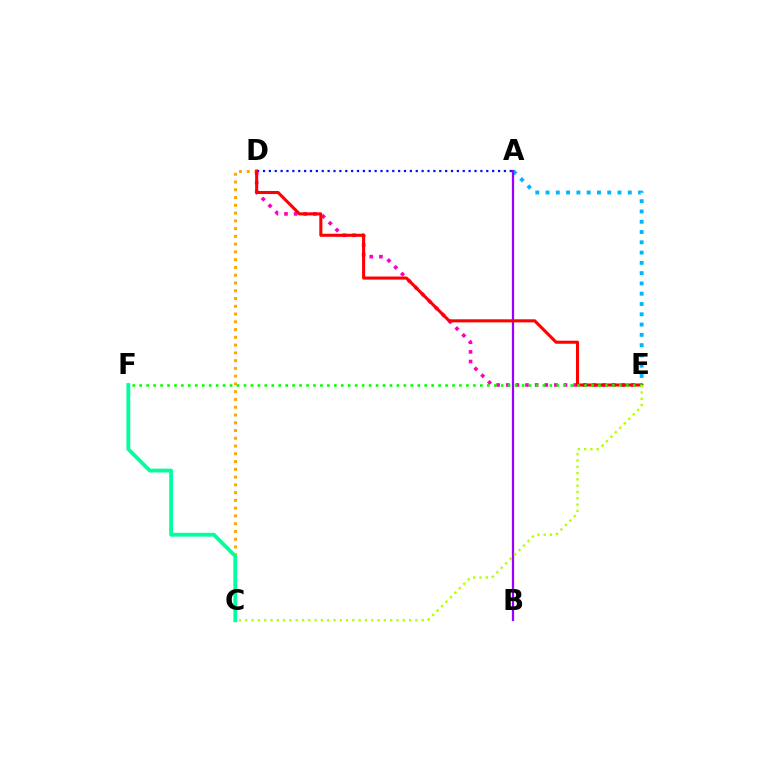{('D', 'E'): [{'color': '#ff00bd', 'line_style': 'dotted', 'thickness': 2.62}, {'color': '#ff0000', 'line_style': 'solid', 'thickness': 2.21}], ('C', 'D'): [{'color': '#ffa500', 'line_style': 'dotted', 'thickness': 2.11}], ('A', 'E'): [{'color': '#00b5ff', 'line_style': 'dotted', 'thickness': 2.79}], ('A', 'B'): [{'color': '#9b00ff', 'line_style': 'solid', 'thickness': 1.61}], ('A', 'D'): [{'color': '#0010ff', 'line_style': 'dotted', 'thickness': 1.6}], ('E', 'F'): [{'color': '#08ff00', 'line_style': 'dotted', 'thickness': 1.89}], ('C', 'F'): [{'color': '#00ff9d', 'line_style': 'solid', 'thickness': 2.75}], ('C', 'E'): [{'color': '#b3ff00', 'line_style': 'dotted', 'thickness': 1.71}]}